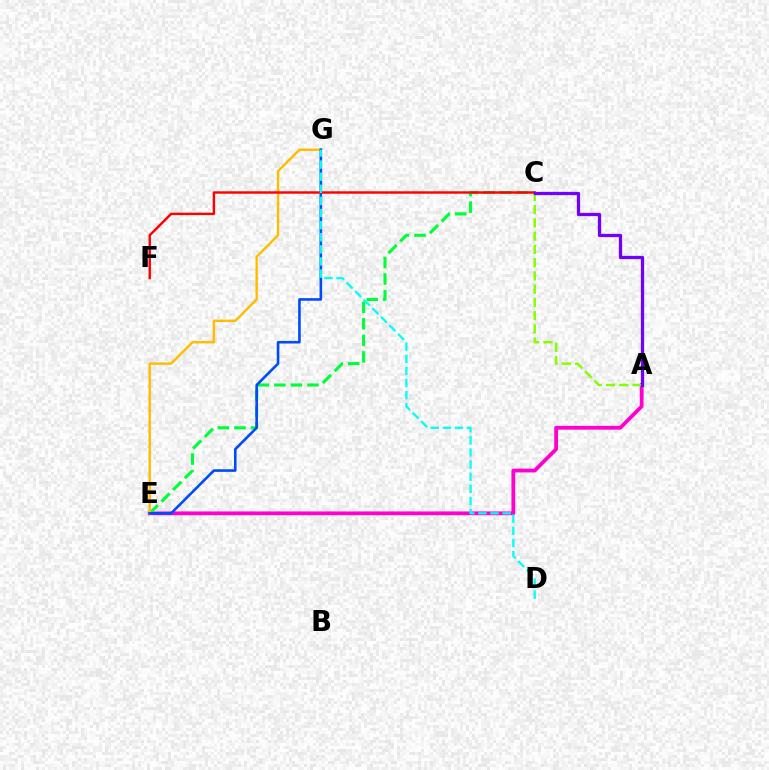{('A', 'E'): [{'color': '#ff00cf', 'line_style': 'solid', 'thickness': 2.73}], ('C', 'E'): [{'color': '#00ff39', 'line_style': 'dashed', 'thickness': 2.25}], ('E', 'G'): [{'color': '#ffbd00', 'line_style': 'solid', 'thickness': 1.75}, {'color': '#004bff', 'line_style': 'solid', 'thickness': 1.88}], ('A', 'C'): [{'color': '#84ff00', 'line_style': 'dashed', 'thickness': 1.8}, {'color': '#7200ff', 'line_style': 'solid', 'thickness': 2.35}], ('C', 'F'): [{'color': '#ff0000', 'line_style': 'solid', 'thickness': 1.75}], ('D', 'G'): [{'color': '#00fff6', 'line_style': 'dashed', 'thickness': 1.65}]}